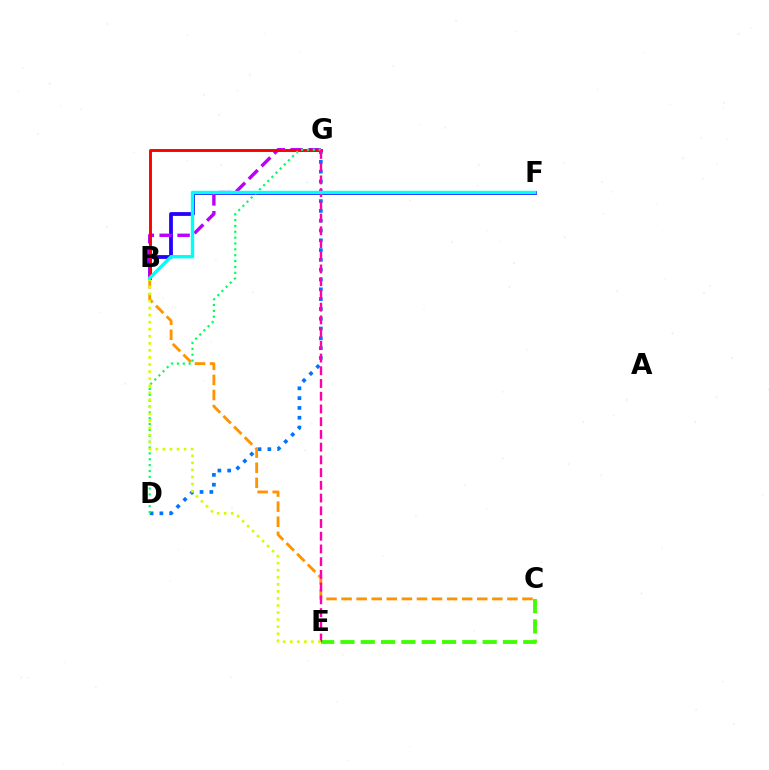{('B', 'F'): [{'color': '#2500ff', 'line_style': 'solid', 'thickness': 2.73}, {'color': '#00fff6', 'line_style': 'solid', 'thickness': 2.43}], ('D', 'G'): [{'color': '#0074ff', 'line_style': 'dotted', 'thickness': 2.66}, {'color': '#00ff5c', 'line_style': 'dotted', 'thickness': 1.59}], ('C', 'E'): [{'color': '#3dff00', 'line_style': 'dashed', 'thickness': 2.76}], ('B', 'C'): [{'color': '#ff9400', 'line_style': 'dashed', 'thickness': 2.05}], ('B', 'G'): [{'color': '#b900ff', 'line_style': 'dashed', 'thickness': 2.43}, {'color': '#ff0000', 'line_style': 'solid', 'thickness': 2.1}], ('E', 'G'): [{'color': '#ff00ac', 'line_style': 'dashed', 'thickness': 1.73}], ('B', 'E'): [{'color': '#d1ff00', 'line_style': 'dotted', 'thickness': 1.92}]}